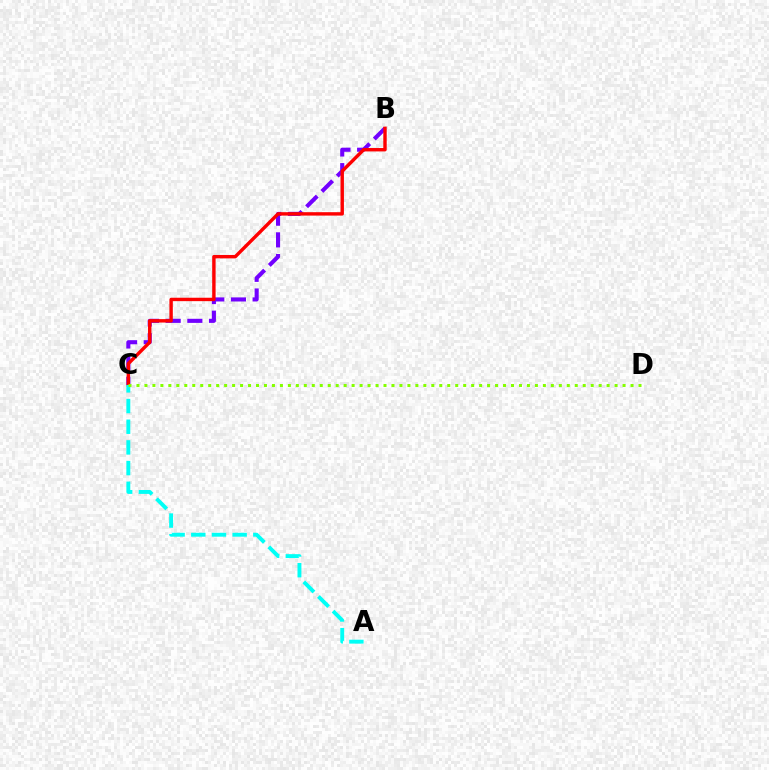{('B', 'C'): [{'color': '#7200ff', 'line_style': 'dashed', 'thickness': 2.94}, {'color': '#ff0000', 'line_style': 'solid', 'thickness': 2.45}], ('A', 'C'): [{'color': '#00fff6', 'line_style': 'dashed', 'thickness': 2.81}], ('C', 'D'): [{'color': '#84ff00', 'line_style': 'dotted', 'thickness': 2.17}]}